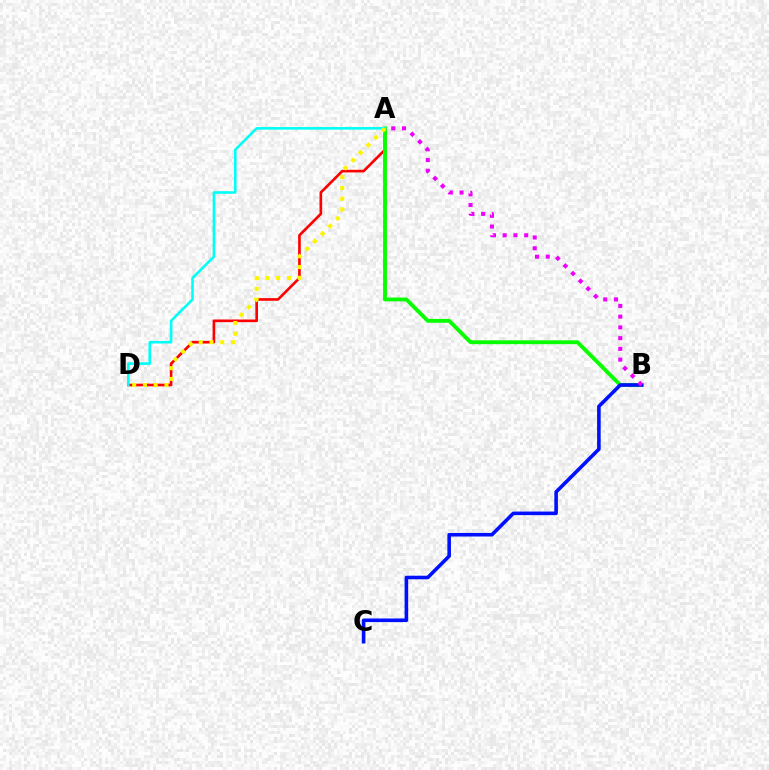{('A', 'D'): [{'color': '#ff0000', 'line_style': 'solid', 'thickness': 1.9}, {'color': '#00fff6', 'line_style': 'solid', 'thickness': 1.86}, {'color': '#fcf500', 'line_style': 'dotted', 'thickness': 2.92}], ('A', 'B'): [{'color': '#08ff00', 'line_style': 'solid', 'thickness': 2.78}, {'color': '#ee00ff', 'line_style': 'dotted', 'thickness': 2.92}], ('B', 'C'): [{'color': '#0010ff', 'line_style': 'solid', 'thickness': 2.58}]}